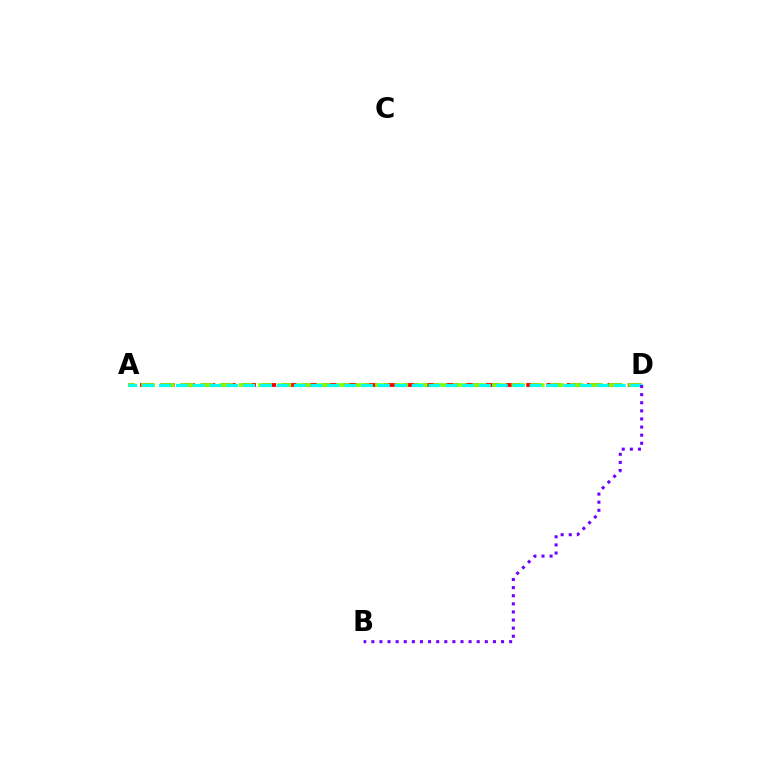{('A', 'D'): [{'color': '#ff0000', 'line_style': 'dashed', 'thickness': 2.76}, {'color': '#84ff00', 'line_style': 'dashed', 'thickness': 2.65}, {'color': '#00fff6', 'line_style': 'dashed', 'thickness': 2.29}], ('B', 'D'): [{'color': '#7200ff', 'line_style': 'dotted', 'thickness': 2.2}]}